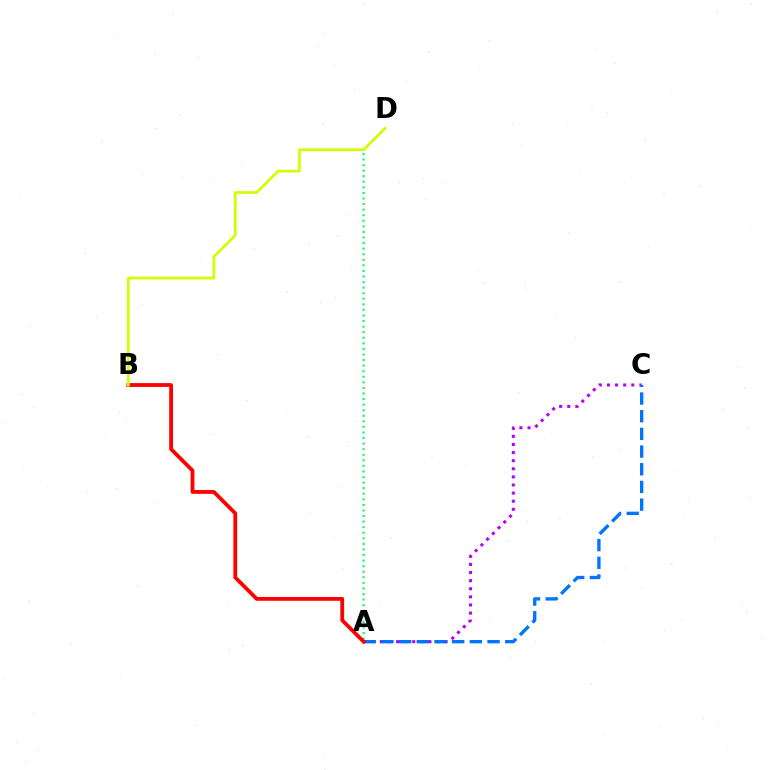{('A', 'C'): [{'color': '#b900ff', 'line_style': 'dotted', 'thickness': 2.2}, {'color': '#0074ff', 'line_style': 'dashed', 'thickness': 2.4}], ('A', 'D'): [{'color': '#00ff5c', 'line_style': 'dotted', 'thickness': 1.51}], ('A', 'B'): [{'color': '#ff0000', 'line_style': 'solid', 'thickness': 2.73}], ('B', 'D'): [{'color': '#d1ff00', 'line_style': 'solid', 'thickness': 1.97}]}